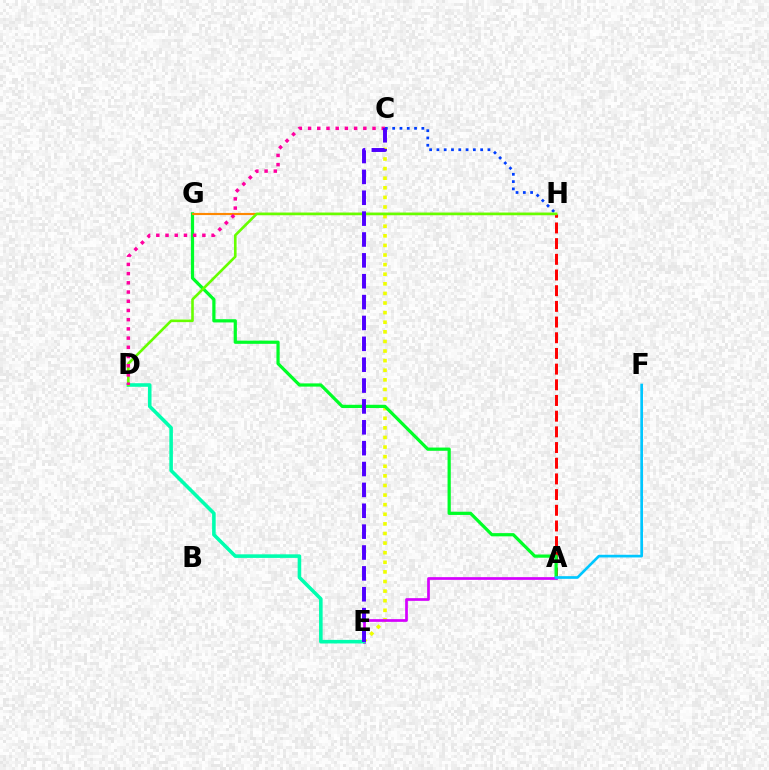{('C', 'H'): [{'color': '#003fff', 'line_style': 'dotted', 'thickness': 1.98}], ('C', 'E'): [{'color': '#eeff00', 'line_style': 'dotted', 'thickness': 2.61}, {'color': '#4f00ff', 'line_style': 'dashed', 'thickness': 2.83}], ('A', 'H'): [{'color': '#ff0000', 'line_style': 'dashed', 'thickness': 2.13}], ('A', 'G'): [{'color': '#00ff27', 'line_style': 'solid', 'thickness': 2.32}], ('A', 'E'): [{'color': '#d600ff', 'line_style': 'solid', 'thickness': 1.94}], ('G', 'H'): [{'color': '#ff8800', 'line_style': 'solid', 'thickness': 1.55}], ('A', 'F'): [{'color': '#00c7ff', 'line_style': 'solid', 'thickness': 1.93}], ('D', 'E'): [{'color': '#00ffaf', 'line_style': 'solid', 'thickness': 2.57}], ('D', 'H'): [{'color': '#66ff00', 'line_style': 'solid', 'thickness': 1.88}], ('C', 'D'): [{'color': '#ff00a0', 'line_style': 'dotted', 'thickness': 2.5}]}